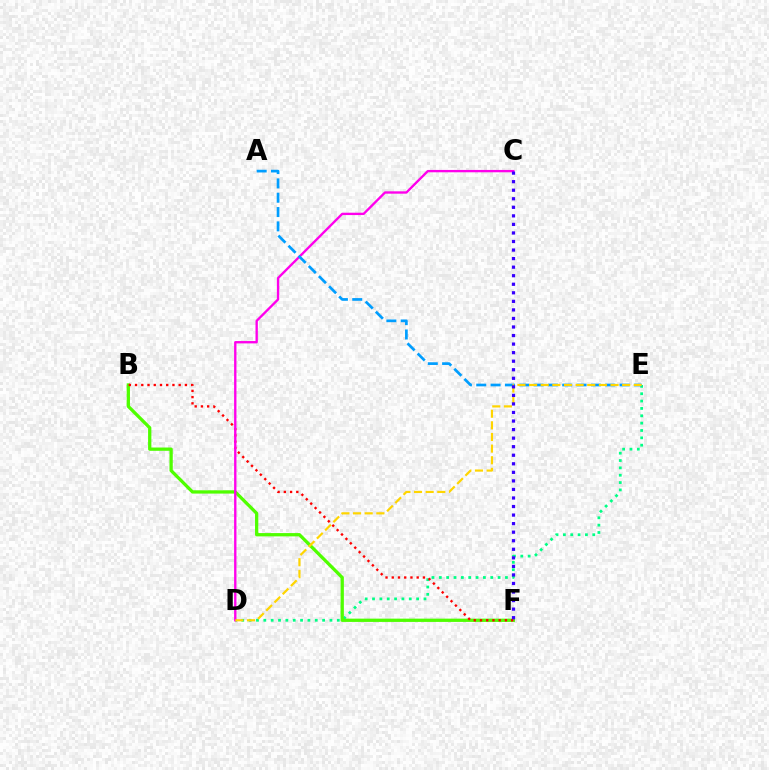{('D', 'E'): [{'color': '#00ff86', 'line_style': 'dotted', 'thickness': 2.0}, {'color': '#ffd500', 'line_style': 'dashed', 'thickness': 1.58}], ('B', 'F'): [{'color': '#4fff00', 'line_style': 'solid', 'thickness': 2.37}, {'color': '#ff0000', 'line_style': 'dotted', 'thickness': 1.69}], ('C', 'D'): [{'color': '#ff00ed', 'line_style': 'solid', 'thickness': 1.69}], ('A', 'E'): [{'color': '#009eff', 'line_style': 'dashed', 'thickness': 1.95}], ('C', 'F'): [{'color': '#3700ff', 'line_style': 'dotted', 'thickness': 2.32}]}